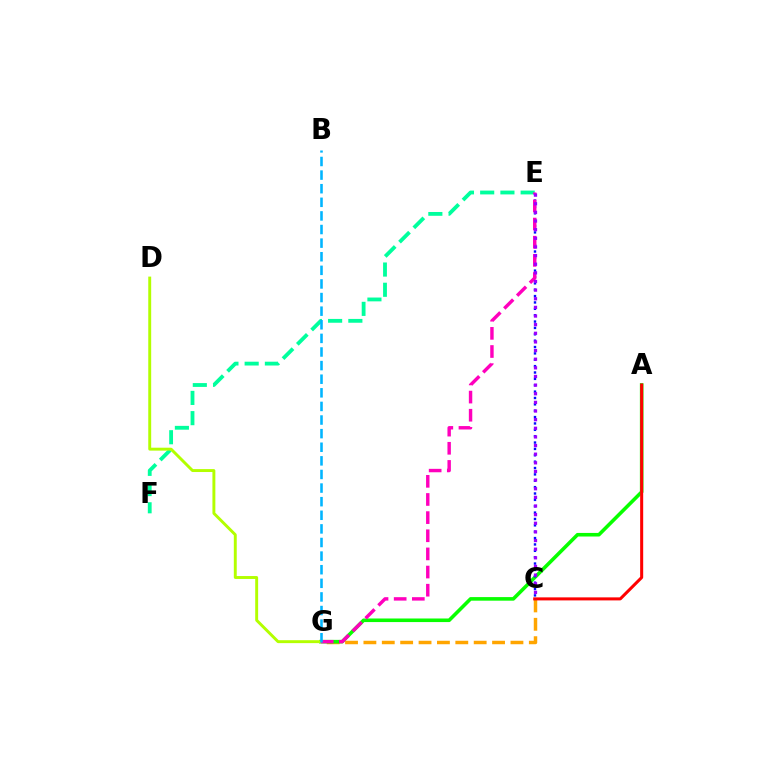{('E', 'F'): [{'color': '#00ff9d', 'line_style': 'dashed', 'thickness': 2.75}], ('C', 'G'): [{'color': '#ffa500', 'line_style': 'dashed', 'thickness': 2.5}], ('A', 'G'): [{'color': '#08ff00', 'line_style': 'solid', 'thickness': 2.58}], ('C', 'E'): [{'color': '#0010ff', 'line_style': 'dotted', 'thickness': 1.73}, {'color': '#9b00ff', 'line_style': 'dotted', 'thickness': 2.35}], ('D', 'G'): [{'color': '#b3ff00', 'line_style': 'solid', 'thickness': 2.11}], ('A', 'C'): [{'color': '#ff0000', 'line_style': 'solid', 'thickness': 2.18}], ('E', 'G'): [{'color': '#ff00bd', 'line_style': 'dashed', 'thickness': 2.47}], ('B', 'G'): [{'color': '#00b5ff', 'line_style': 'dashed', 'thickness': 1.85}]}